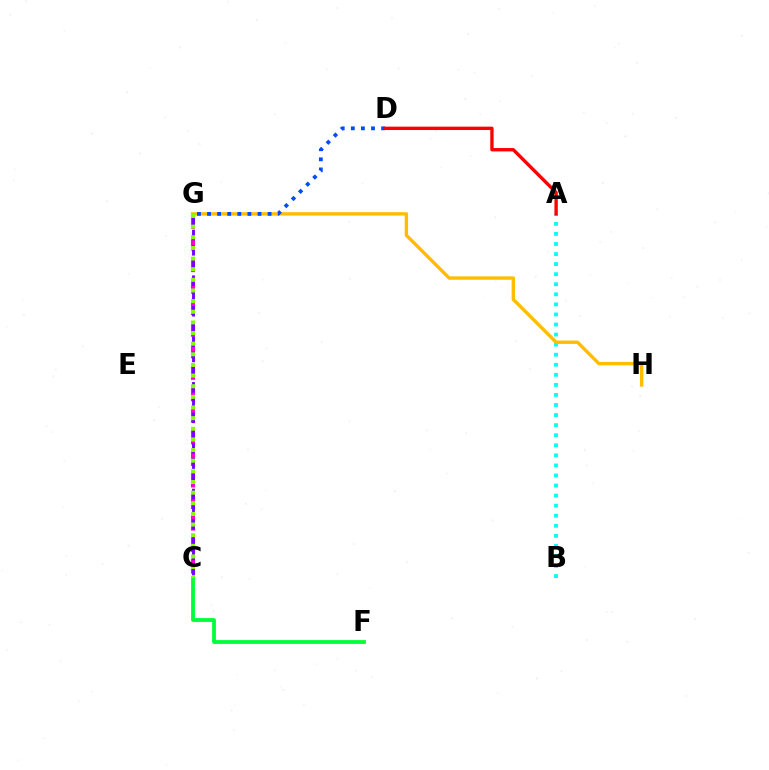{('A', 'B'): [{'color': '#00fff6', 'line_style': 'dotted', 'thickness': 2.73}], ('C', 'G'): [{'color': '#ff00cf', 'line_style': 'dashed', 'thickness': 2.93}, {'color': '#7200ff', 'line_style': 'dashed', 'thickness': 2.07}, {'color': '#84ff00', 'line_style': 'dotted', 'thickness': 2.89}], ('G', 'H'): [{'color': '#ffbd00', 'line_style': 'solid', 'thickness': 2.45}], ('D', 'G'): [{'color': '#004bff', 'line_style': 'dotted', 'thickness': 2.74}], ('C', 'F'): [{'color': '#00ff39', 'line_style': 'solid', 'thickness': 2.73}], ('A', 'D'): [{'color': '#ff0000', 'line_style': 'solid', 'thickness': 2.41}]}